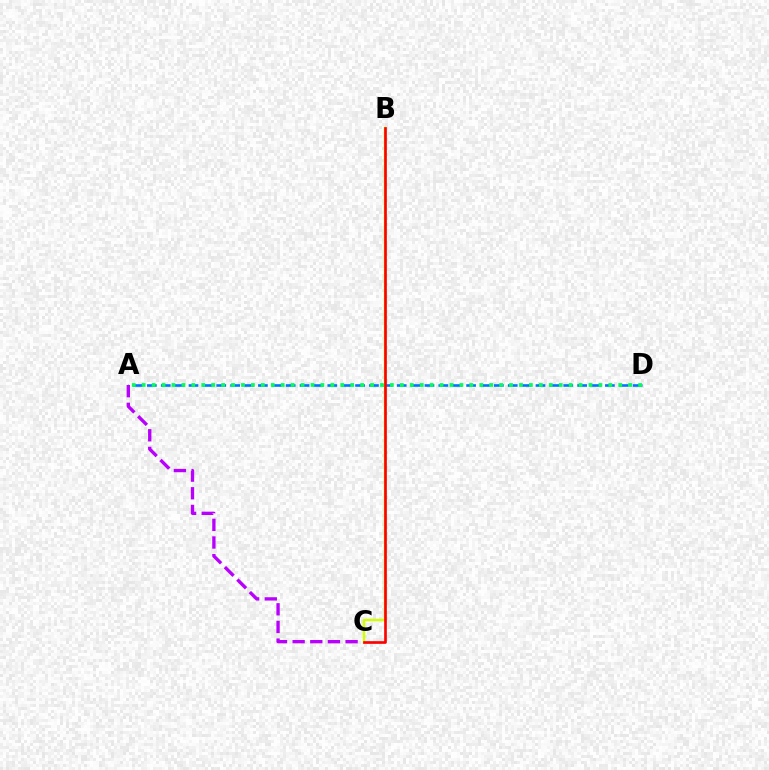{('A', 'D'): [{'color': '#0074ff', 'line_style': 'dashed', 'thickness': 1.89}, {'color': '#00ff5c', 'line_style': 'dotted', 'thickness': 2.7}], ('A', 'C'): [{'color': '#b900ff', 'line_style': 'dashed', 'thickness': 2.4}], ('B', 'C'): [{'color': '#d1ff00', 'line_style': 'solid', 'thickness': 1.76}, {'color': '#ff0000', 'line_style': 'solid', 'thickness': 1.92}]}